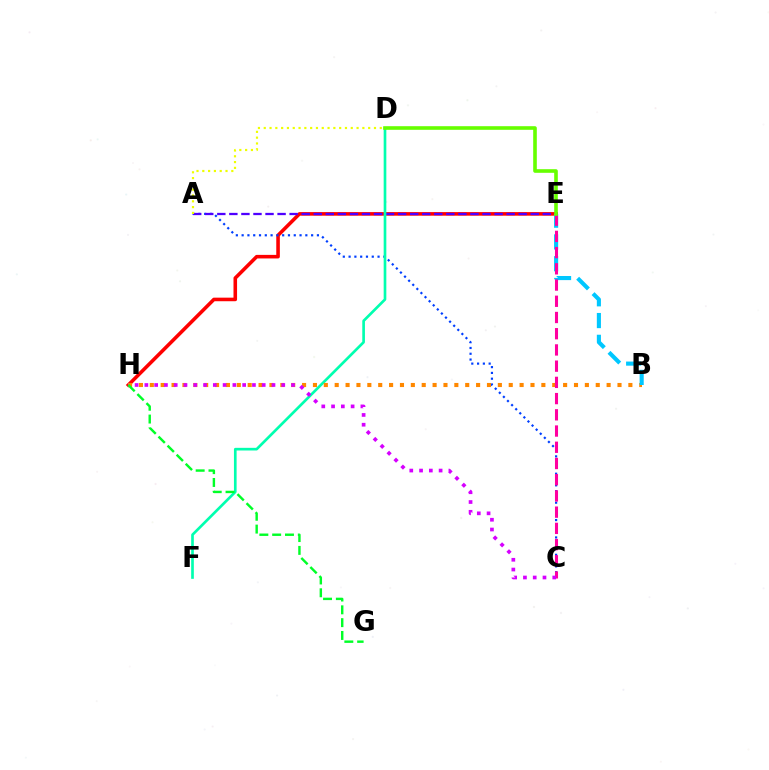{('E', 'H'): [{'color': '#ff0000', 'line_style': 'solid', 'thickness': 2.57}], ('A', 'C'): [{'color': '#003fff', 'line_style': 'dotted', 'thickness': 1.57}], ('A', 'E'): [{'color': '#4f00ff', 'line_style': 'dashed', 'thickness': 1.64}], ('D', 'F'): [{'color': '#00ffaf', 'line_style': 'solid', 'thickness': 1.92}], ('B', 'H'): [{'color': '#ff8800', 'line_style': 'dotted', 'thickness': 2.96}], ('B', 'E'): [{'color': '#00c7ff', 'line_style': 'dashed', 'thickness': 2.96}], ('A', 'D'): [{'color': '#eeff00', 'line_style': 'dotted', 'thickness': 1.58}], ('C', 'E'): [{'color': '#ff00a0', 'line_style': 'dashed', 'thickness': 2.2}], ('C', 'H'): [{'color': '#d600ff', 'line_style': 'dotted', 'thickness': 2.66}], ('G', 'H'): [{'color': '#00ff27', 'line_style': 'dashed', 'thickness': 1.74}], ('D', 'E'): [{'color': '#66ff00', 'line_style': 'solid', 'thickness': 2.6}]}